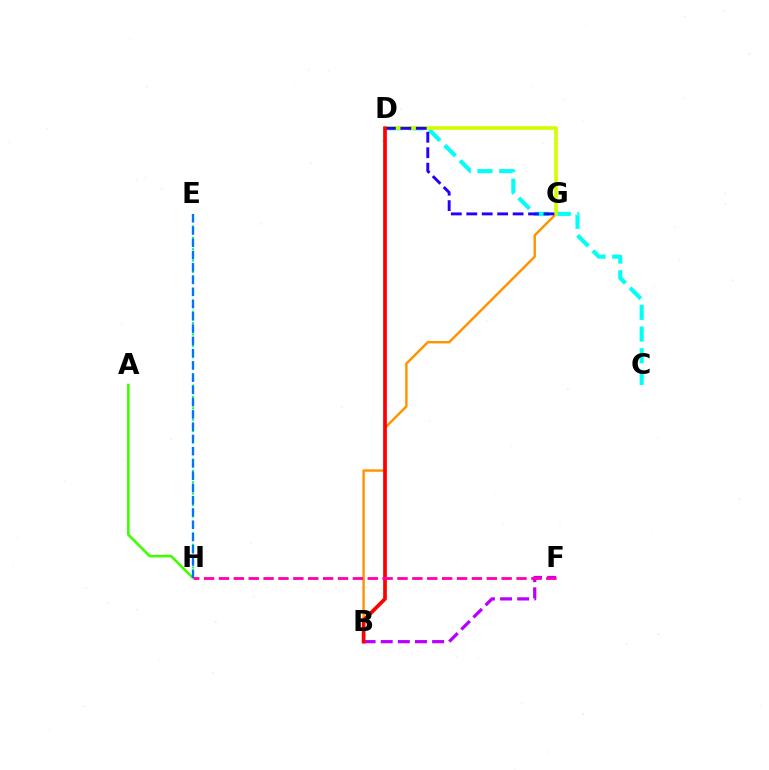{('B', 'F'): [{'color': '#b900ff', 'line_style': 'dashed', 'thickness': 2.33}], ('B', 'G'): [{'color': '#ff9400', 'line_style': 'solid', 'thickness': 1.75}], ('C', 'D'): [{'color': '#00fff6', 'line_style': 'dashed', 'thickness': 2.95}], ('E', 'H'): [{'color': '#00ff5c', 'line_style': 'dotted', 'thickness': 1.54}, {'color': '#0074ff', 'line_style': 'dashed', 'thickness': 1.67}], ('D', 'G'): [{'color': '#d1ff00', 'line_style': 'solid', 'thickness': 2.6}, {'color': '#2500ff', 'line_style': 'dashed', 'thickness': 2.1}], ('B', 'D'): [{'color': '#ff0000', 'line_style': 'solid', 'thickness': 2.67}], ('A', 'H'): [{'color': '#3dff00', 'line_style': 'solid', 'thickness': 1.86}], ('F', 'H'): [{'color': '#ff00ac', 'line_style': 'dashed', 'thickness': 2.02}]}